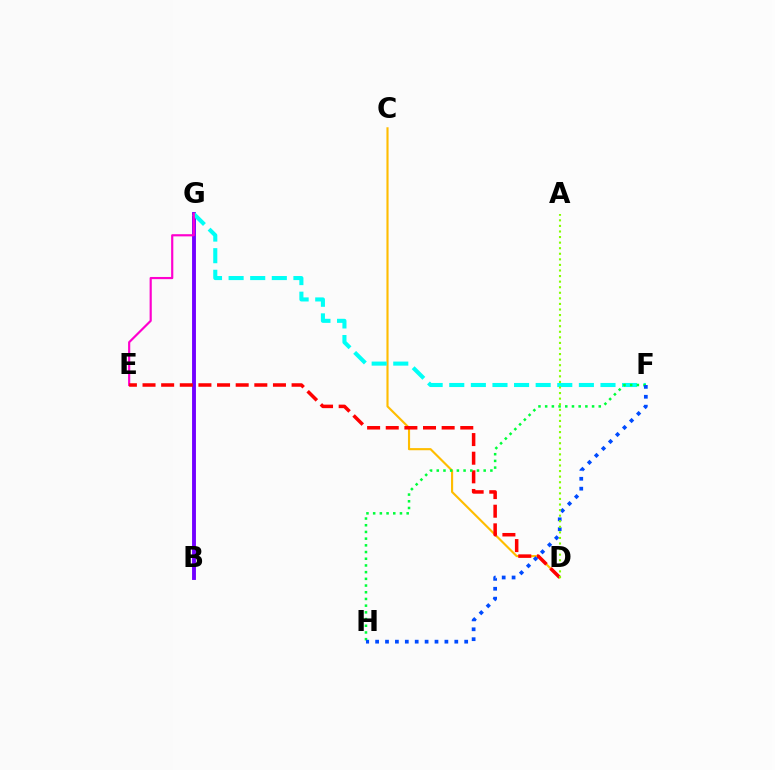{('B', 'G'): [{'color': '#7200ff', 'line_style': 'solid', 'thickness': 2.79}], ('C', 'D'): [{'color': '#ffbd00', 'line_style': 'solid', 'thickness': 1.54}], ('F', 'G'): [{'color': '#00fff6', 'line_style': 'dashed', 'thickness': 2.93}], ('E', 'G'): [{'color': '#ff00cf', 'line_style': 'solid', 'thickness': 1.57}], ('D', 'E'): [{'color': '#ff0000', 'line_style': 'dashed', 'thickness': 2.53}], ('F', 'H'): [{'color': '#00ff39', 'line_style': 'dotted', 'thickness': 1.82}, {'color': '#004bff', 'line_style': 'dotted', 'thickness': 2.69}], ('A', 'D'): [{'color': '#84ff00', 'line_style': 'dotted', 'thickness': 1.51}]}